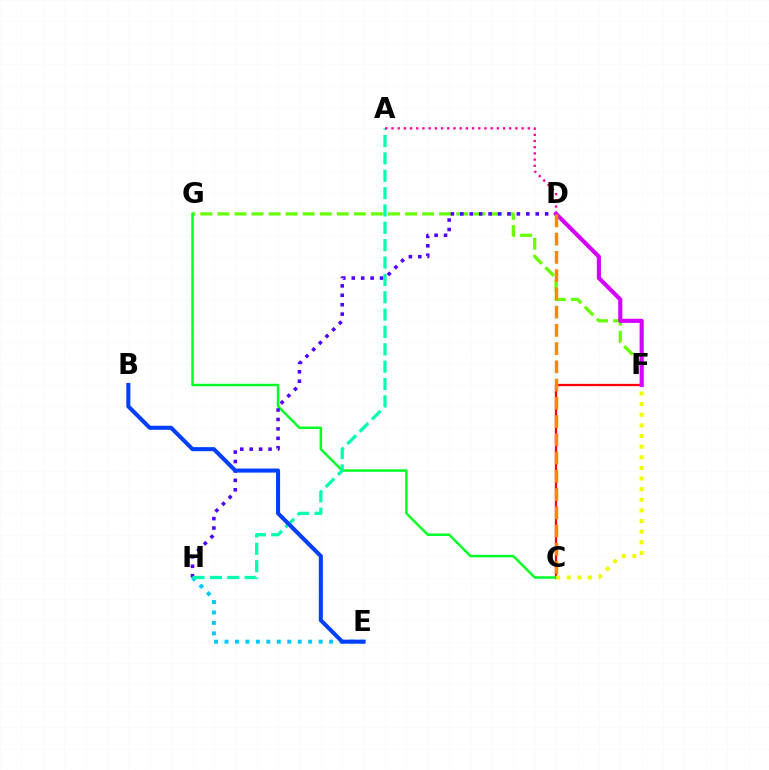{('E', 'H'): [{'color': '#00c7ff', 'line_style': 'dotted', 'thickness': 2.84}], ('F', 'G'): [{'color': '#66ff00', 'line_style': 'dashed', 'thickness': 2.32}], ('C', 'F'): [{'color': '#ff0000', 'line_style': 'solid', 'thickness': 1.66}, {'color': '#eeff00', 'line_style': 'dotted', 'thickness': 2.89}], ('C', 'G'): [{'color': '#00ff27', 'line_style': 'solid', 'thickness': 1.79}], ('D', 'H'): [{'color': '#4f00ff', 'line_style': 'dotted', 'thickness': 2.56}], ('A', 'H'): [{'color': '#00ffaf', 'line_style': 'dashed', 'thickness': 2.36}], ('B', 'E'): [{'color': '#003fff', 'line_style': 'solid', 'thickness': 2.92}], ('A', 'D'): [{'color': '#ff00a0', 'line_style': 'dotted', 'thickness': 1.68}], ('D', 'F'): [{'color': '#d600ff', 'line_style': 'solid', 'thickness': 2.97}], ('C', 'D'): [{'color': '#ff8800', 'line_style': 'dashed', 'thickness': 2.48}]}